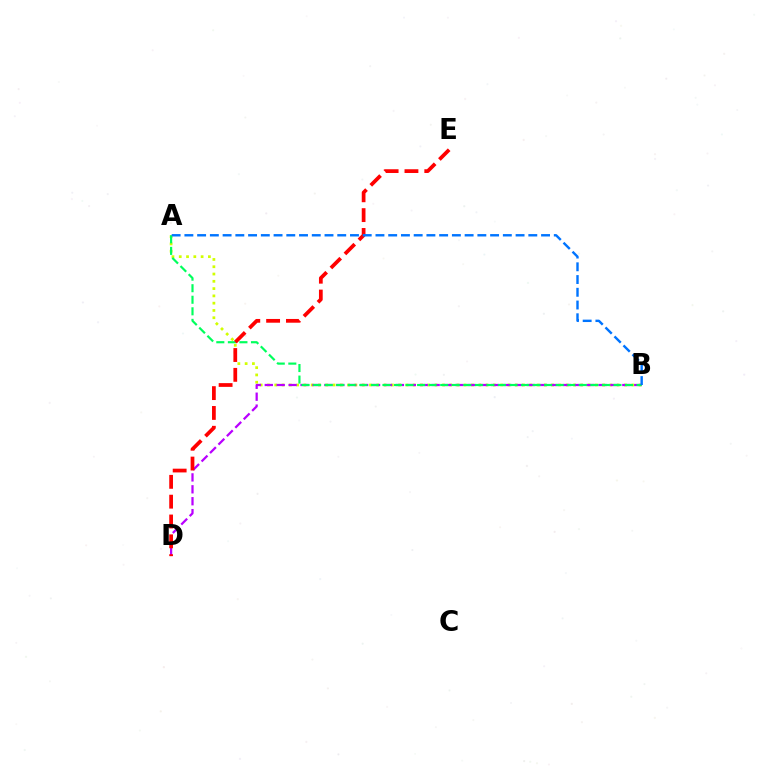{('A', 'B'): [{'color': '#d1ff00', 'line_style': 'dotted', 'thickness': 1.98}, {'color': '#00ff5c', 'line_style': 'dashed', 'thickness': 1.57}, {'color': '#0074ff', 'line_style': 'dashed', 'thickness': 1.73}], ('B', 'D'): [{'color': '#b900ff', 'line_style': 'dashed', 'thickness': 1.62}], ('D', 'E'): [{'color': '#ff0000', 'line_style': 'dashed', 'thickness': 2.69}]}